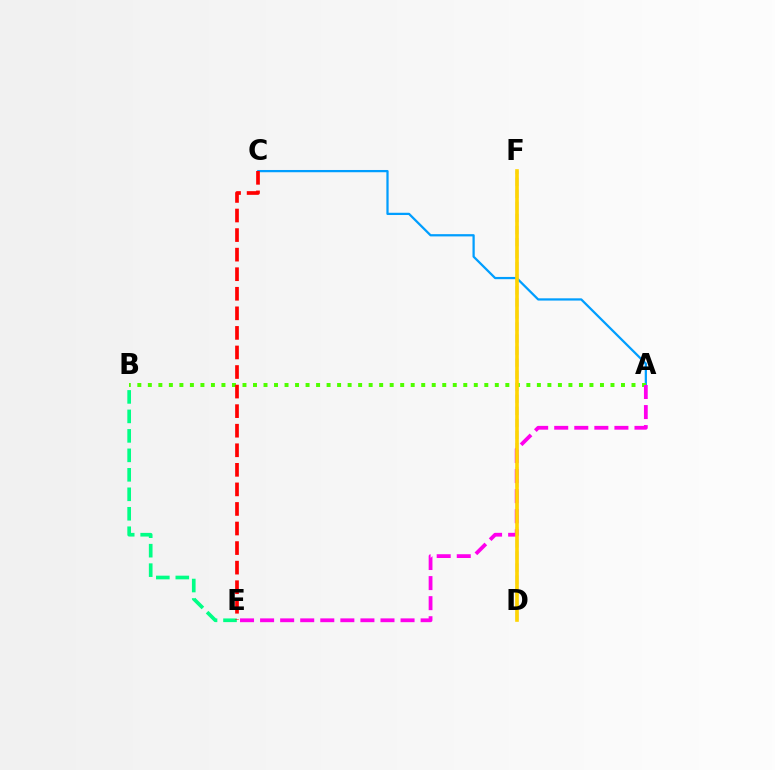{('D', 'F'): [{'color': '#3700ff', 'line_style': 'dashed', 'thickness': 1.64}, {'color': '#ffd500', 'line_style': 'solid', 'thickness': 2.61}], ('A', 'C'): [{'color': '#009eff', 'line_style': 'solid', 'thickness': 1.62}], ('B', 'E'): [{'color': '#00ff86', 'line_style': 'dashed', 'thickness': 2.65}], ('A', 'B'): [{'color': '#4fff00', 'line_style': 'dotted', 'thickness': 2.86}], ('A', 'E'): [{'color': '#ff00ed', 'line_style': 'dashed', 'thickness': 2.73}], ('C', 'E'): [{'color': '#ff0000', 'line_style': 'dashed', 'thickness': 2.66}]}